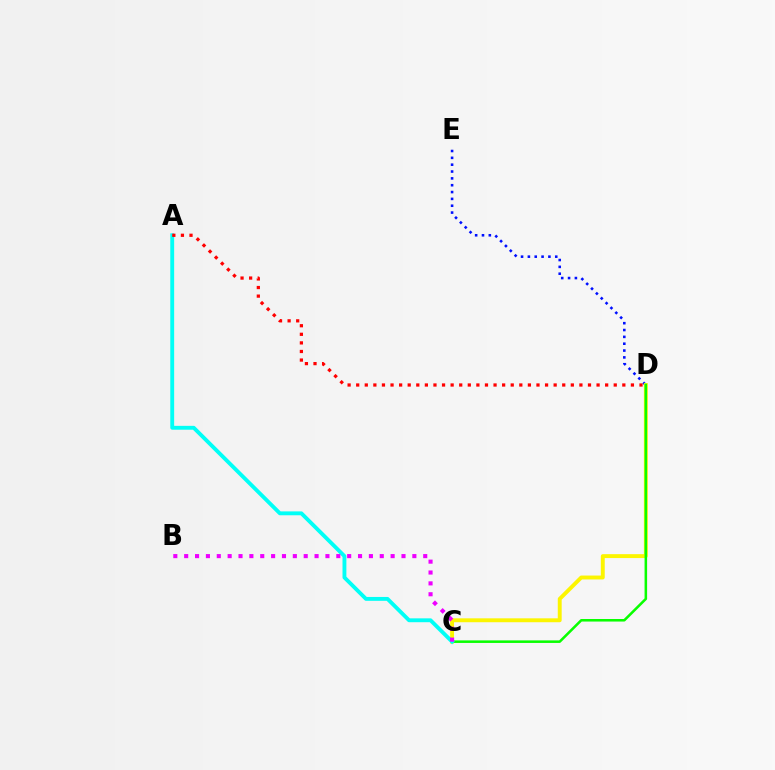{('D', 'E'): [{'color': '#0010ff', 'line_style': 'dotted', 'thickness': 1.86}], ('C', 'D'): [{'color': '#fcf500', 'line_style': 'solid', 'thickness': 2.81}, {'color': '#08ff00', 'line_style': 'solid', 'thickness': 1.83}], ('A', 'C'): [{'color': '#00fff6', 'line_style': 'solid', 'thickness': 2.79}], ('B', 'C'): [{'color': '#ee00ff', 'line_style': 'dotted', 'thickness': 2.95}], ('A', 'D'): [{'color': '#ff0000', 'line_style': 'dotted', 'thickness': 2.33}]}